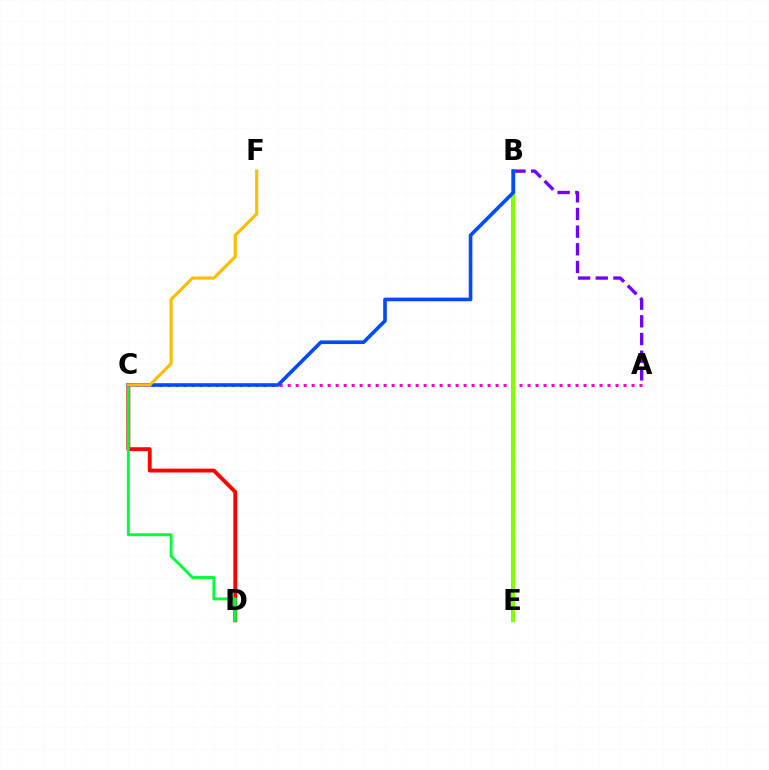{('A', 'B'): [{'color': '#7200ff', 'line_style': 'dashed', 'thickness': 2.4}], ('C', 'D'): [{'color': '#ff0000', 'line_style': 'solid', 'thickness': 2.78}, {'color': '#00ff39', 'line_style': 'solid', 'thickness': 2.09}], ('A', 'C'): [{'color': '#ff00cf', 'line_style': 'dotted', 'thickness': 2.17}], ('B', 'E'): [{'color': '#00fff6', 'line_style': 'solid', 'thickness': 2.7}, {'color': '#84ff00', 'line_style': 'solid', 'thickness': 2.35}], ('B', 'C'): [{'color': '#004bff', 'line_style': 'solid', 'thickness': 2.61}], ('C', 'F'): [{'color': '#ffbd00', 'line_style': 'solid', 'thickness': 2.27}]}